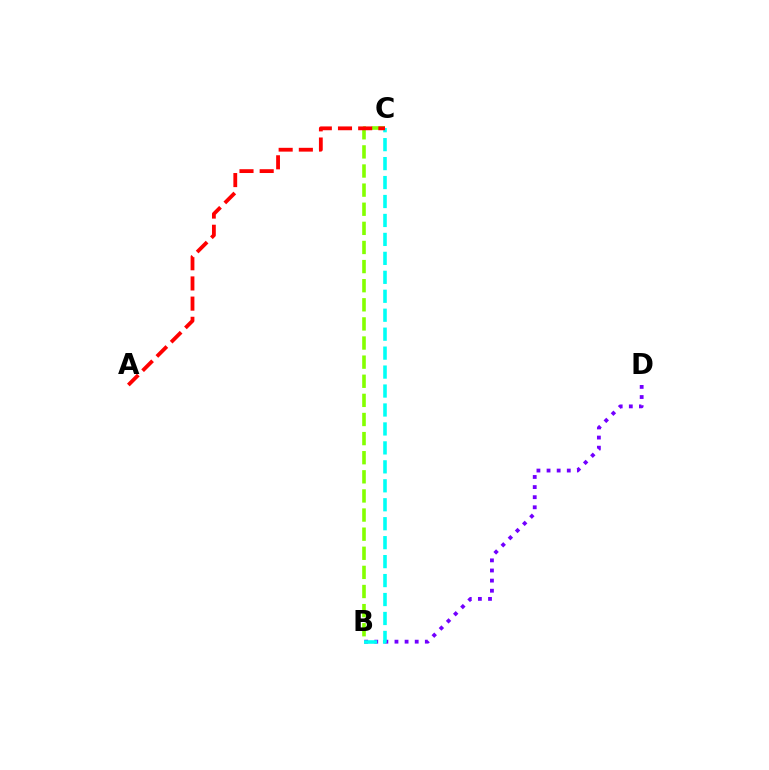{('B', 'C'): [{'color': '#84ff00', 'line_style': 'dashed', 'thickness': 2.6}, {'color': '#00fff6', 'line_style': 'dashed', 'thickness': 2.57}], ('B', 'D'): [{'color': '#7200ff', 'line_style': 'dotted', 'thickness': 2.75}], ('A', 'C'): [{'color': '#ff0000', 'line_style': 'dashed', 'thickness': 2.74}]}